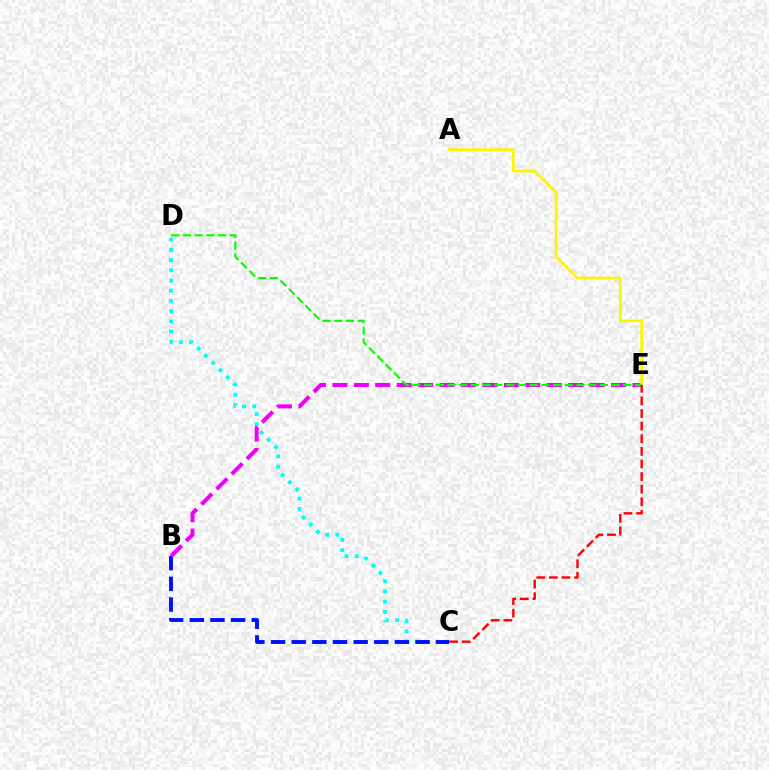{('C', 'D'): [{'color': '#00fff6', 'line_style': 'dotted', 'thickness': 2.78}], ('B', 'C'): [{'color': '#0010ff', 'line_style': 'dashed', 'thickness': 2.81}], ('B', 'E'): [{'color': '#ee00ff', 'line_style': 'dashed', 'thickness': 2.91}], ('A', 'E'): [{'color': '#fcf500', 'line_style': 'solid', 'thickness': 1.93}], ('D', 'E'): [{'color': '#08ff00', 'line_style': 'dashed', 'thickness': 1.59}], ('C', 'E'): [{'color': '#ff0000', 'line_style': 'dashed', 'thickness': 1.71}]}